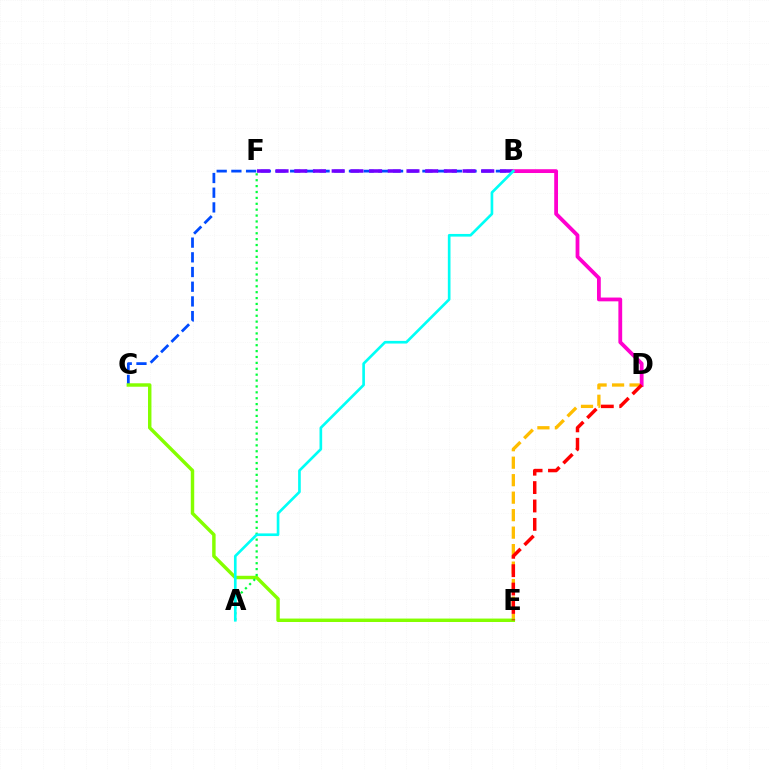{('B', 'C'): [{'color': '#004bff', 'line_style': 'dashed', 'thickness': 2.0}], ('B', 'F'): [{'color': '#7200ff', 'line_style': 'dashed', 'thickness': 2.54}], ('D', 'E'): [{'color': '#ffbd00', 'line_style': 'dashed', 'thickness': 2.38}, {'color': '#ff0000', 'line_style': 'dashed', 'thickness': 2.5}], ('C', 'E'): [{'color': '#84ff00', 'line_style': 'solid', 'thickness': 2.48}], ('A', 'F'): [{'color': '#00ff39', 'line_style': 'dotted', 'thickness': 1.6}], ('B', 'D'): [{'color': '#ff00cf', 'line_style': 'solid', 'thickness': 2.73}], ('A', 'B'): [{'color': '#00fff6', 'line_style': 'solid', 'thickness': 1.91}]}